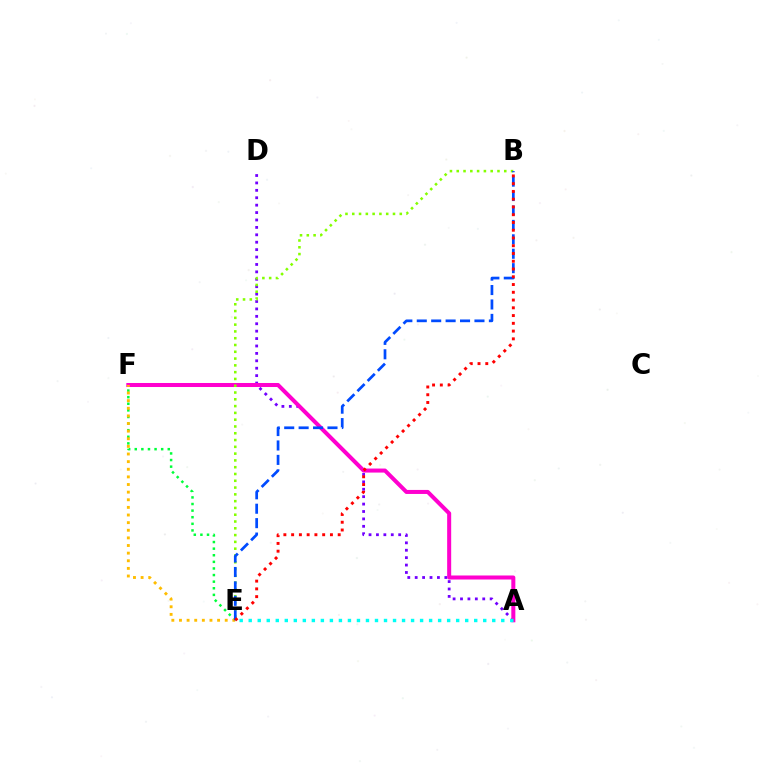{('A', 'D'): [{'color': '#7200ff', 'line_style': 'dotted', 'thickness': 2.01}], ('A', 'F'): [{'color': '#ff00cf', 'line_style': 'solid', 'thickness': 2.9}], ('E', 'F'): [{'color': '#00ff39', 'line_style': 'dotted', 'thickness': 1.79}, {'color': '#ffbd00', 'line_style': 'dotted', 'thickness': 2.07}], ('A', 'E'): [{'color': '#00fff6', 'line_style': 'dotted', 'thickness': 2.45}], ('B', 'E'): [{'color': '#84ff00', 'line_style': 'dotted', 'thickness': 1.84}, {'color': '#004bff', 'line_style': 'dashed', 'thickness': 1.96}, {'color': '#ff0000', 'line_style': 'dotted', 'thickness': 2.11}]}